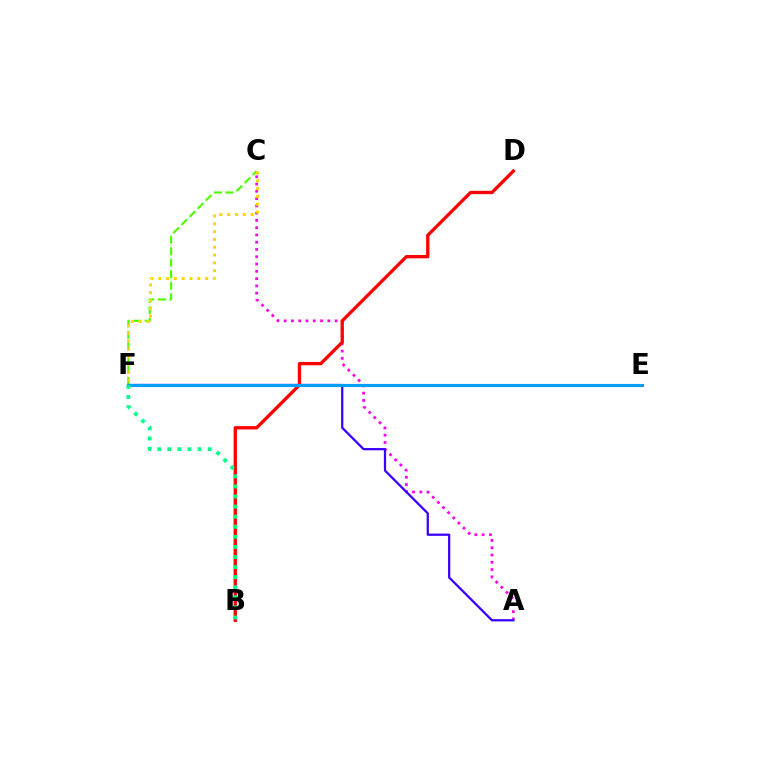{('A', 'C'): [{'color': '#ff00ed', 'line_style': 'dotted', 'thickness': 1.98}], ('C', 'F'): [{'color': '#4fff00', 'line_style': 'dashed', 'thickness': 1.56}, {'color': '#ffd500', 'line_style': 'dotted', 'thickness': 2.12}], ('A', 'F'): [{'color': '#3700ff', 'line_style': 'solid', 'thickness': 1.62}], ('B', 'D'): [{'color': '#ff0000', 'line_style': 'solid', 'thickness': 2.38}], ('E', 'F'): [{'color': '#009eff', 'line_style': 'solid', 'thickness': 2.24}], ('B', 'F'): [{'color': '#00ff86', 'line_style': 'dotted', 'thickness': 2.74}]}